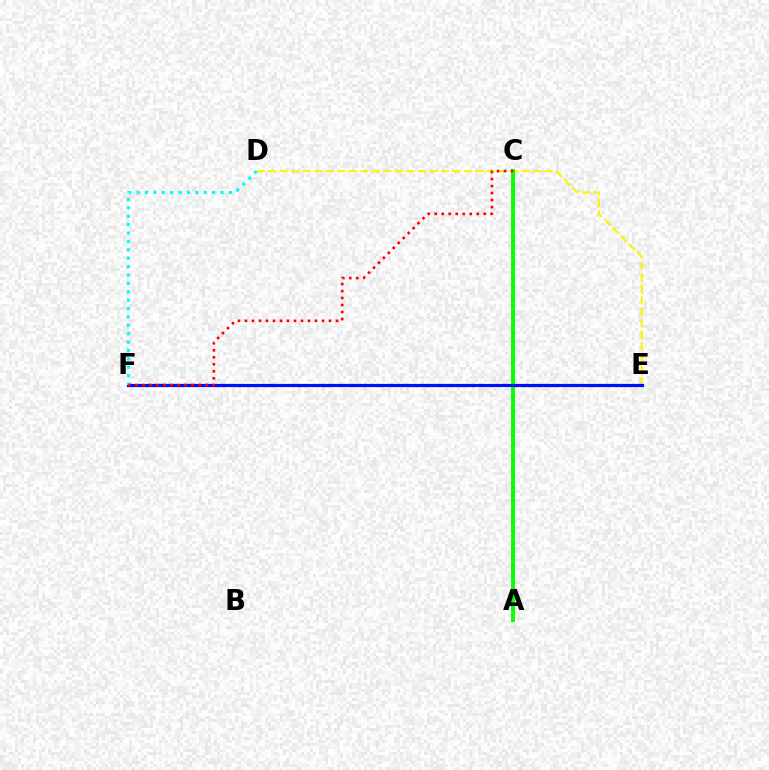{('D', 'E'): [{'color': '#fcf500', 'line_style': 'dashed', 'thickness': 1.57}], ('E', 'F'): [{'color': '#ee00ff', 'line_style': 'dotted', 'thickness': 2.27}, {'color': '#0010ff', 'line_style': 'solid', 'thickness': 2.28}], ('A', 'C'): [{'color': '#08ff00', 'line_style': 'solid', 'thickness': 2.82}], ('D', 'F'): [{'color': '#00fff6', 'line_style': 'dotted', 'thickness': 2.28}], ('C', 'F'): [{'color': '#ff0000', 'line_style': 'dotted', 'thickness': 1.9}]}